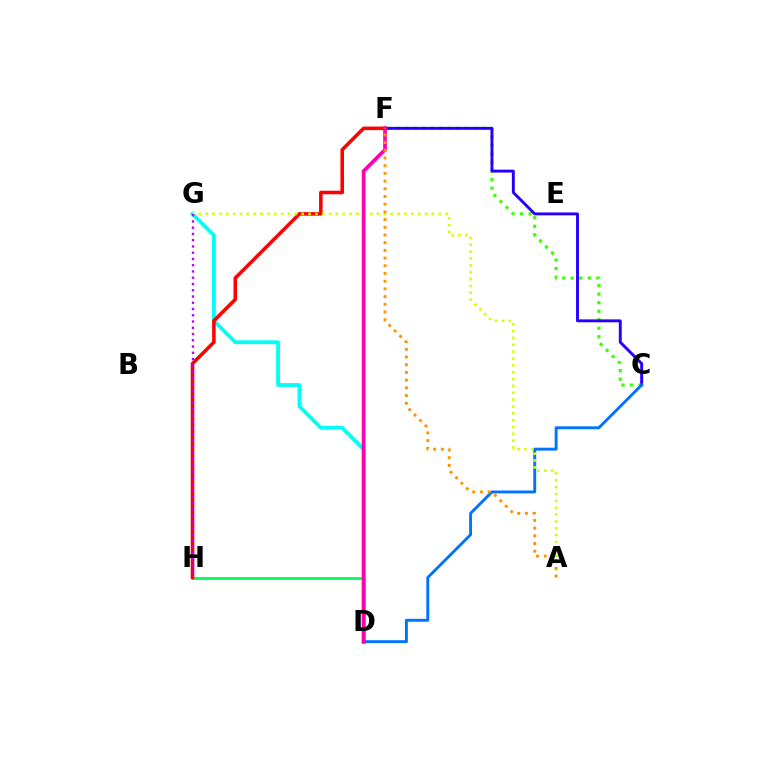{('C', 'F'): [{'color': '#3dff00', 'line_style': 'dotted', 'thickness': 2.32}, {'color': '#2500ff', 'line_style': 'solid', 'thickness': 2.1}], ('D', 'H'): [{'color': '#00ff5c', 'line_style': 'solid', 'thickness': 2.04}], ('D', 'G'): [{'color': '#00fff6', 'line_style': 'solid', 'thickness': 2.74}], ('F', 'H'): [{'color': '#ff0000', 'line_style': 'solid', 'thickness': 2.56}], ('C', 'D'): [{'color': '#0074ff', 'line_style': 'solid', 'thickness': 2.1}], ('A', 'G'): [{'color': '#d1ff00', 'line_style': 'dotted', 'thickness': 1.86}], ('G', 'H'): [{'color': '#b900ff', 'line_style': 'dotted', 'thickness': 1.7}], ('D', 'F'): [{'color': '#ff00ac', 'line_style': 'solid', 'thickness': 2.66}], ('A', 'F'): [{'color': '#ff9400', 'line_style': 'dotted', 'thickness': 2.09}]}